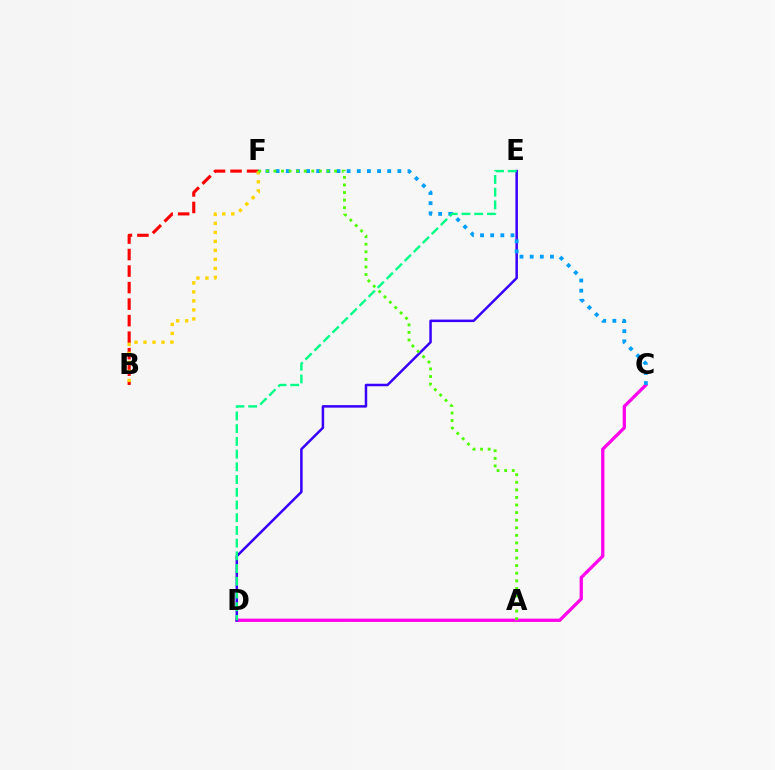{('C', 'D'): [{'color': '#ff00ed', 'line_style': 'solid', 'thickness': 2.35}], ('D', 'E'): [{'color': '#3700ff', 'line_style': 'solid', 'thickness': 1.8}, {'color': '#00ff86', 'line_style': 'dashed', 'thickness': 1.73}], ('C', 'F'): [{'color': '#009eff', 'line_style': 'dotted', 'thickness': 2.76}], ('B', 'F'): [{'color': '#ff0000', 'line_style': 'dashed', 'thickness': 2.24}, {'color': '#ffd500', 'line_style': 'dotted', 'thickness': 2.45}], ('A', 'F'): [{'color': '#4fff00', 'line_style': 'dotted', 'thickness': 2.06}]}